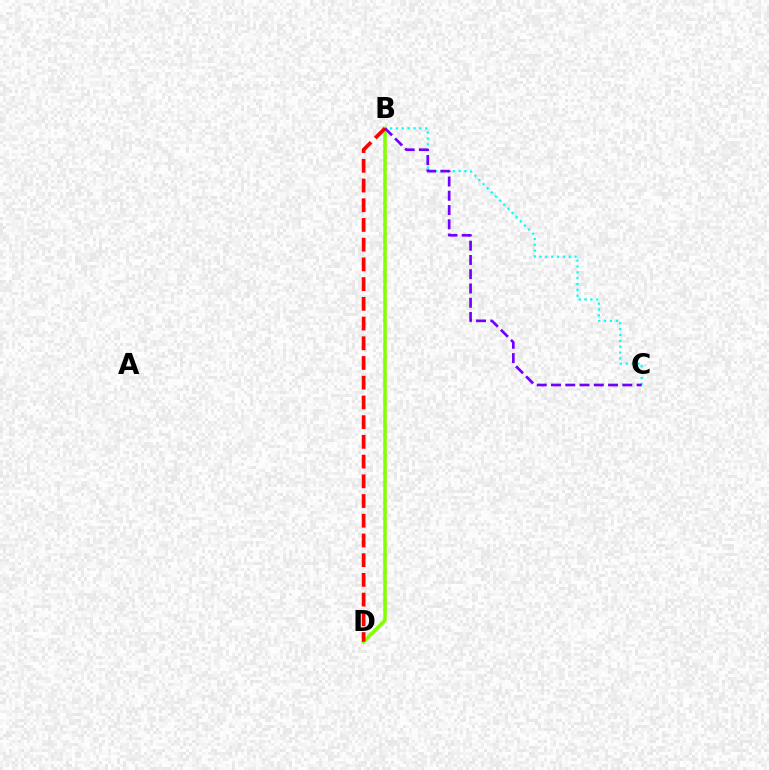{('B', 'D'): [{'color': '#84ff00', 'line_style': 'solid', 'thickness': 2.55}, {'color': '#ff0000', 'line_style': 'dashed', 'thickness': 2.68}], ('B', 'C'): [{'color': '#00fff6', 'line_style': 'dotted', 'thickness': 1.59}, {'color': '#7200ff', 'line_style': 'dashed', 'thickness': 1.94}]}